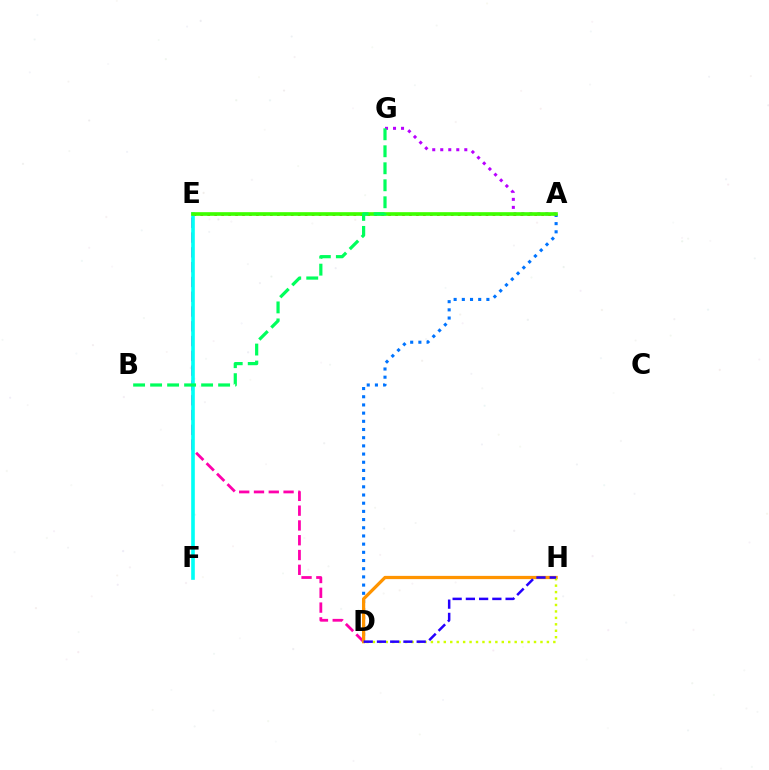{('A', 'D'): [{'color': '#0074ff', 'line_style': 'dotted', 'thickness': 2.22}], ('D', 'E'): [{'color': '#ff00ac', 'line_style': 'dashed', 'thickness': 2.01}], ('D', 'H'): [{'color': '#ff9400', 'line_style': 'solid', 'thickness': 2.33}, {'color': '#d1ff00', 'line_style': 'dotted', 'thickness': 1.75}, {'color': '#2500ff', 'line_style': 'dashed', 'thickness': 1.8}], ('A', 'G'): [{'color': '#b900ff', 'line_style': 'dotted', 'thickness': 2.18}], ('A', 'E'): [{'color': '#ff0000', 'line_style': 'dotted', 'thickness': 1.89}, {'color': '#3dff00', 'line_style': 'solid', 'thickness': 2.63}], ('E', 'F'): [{'color': '#00fff6', 'line_style': 'solid', 'thickness': 2.61}], ('B', 'G'): [{'color': '#00ff5c', 'line_style': 'dashed', 'thickness': 2.31}]}